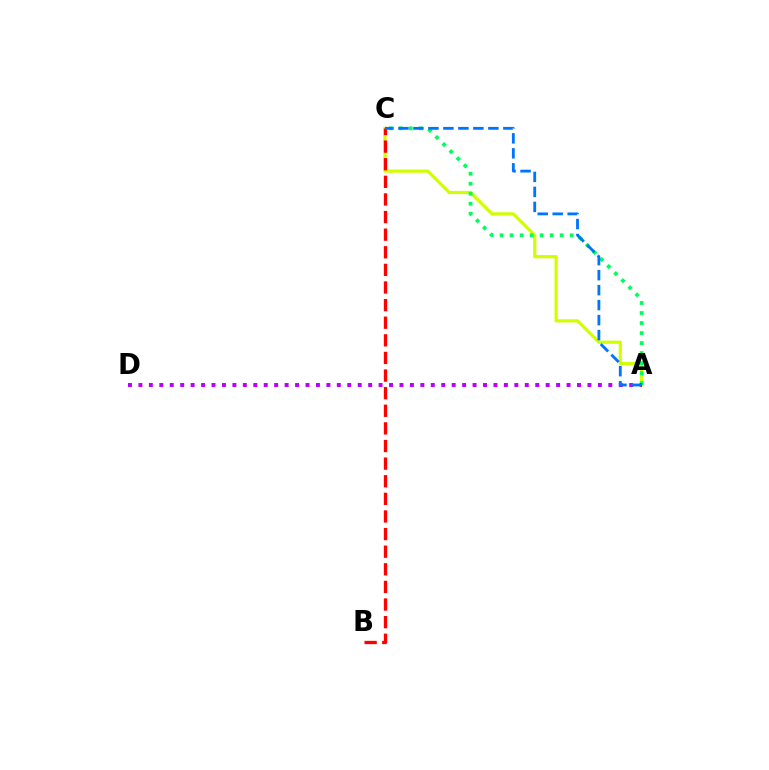{('A', 'C'): [{'color': '#d1ff00', 'line_style': 'solid', 'thickness': 2.32}, {'color': '#00ff5c', 'line_style': 'dotted', 'thickness': 2.72}, {'color': '#0074ff', 'line_style': 'dashed', 'thickness': 2.04}], ('B', 'C'): [{'color': '#ff0000', 'line_style': 'dashed', 'thickness': 2.39}], ('A', 'D'): [{'color': '#b900ff', 'line_style': 'dotted', 'thickness': 2.84}]}